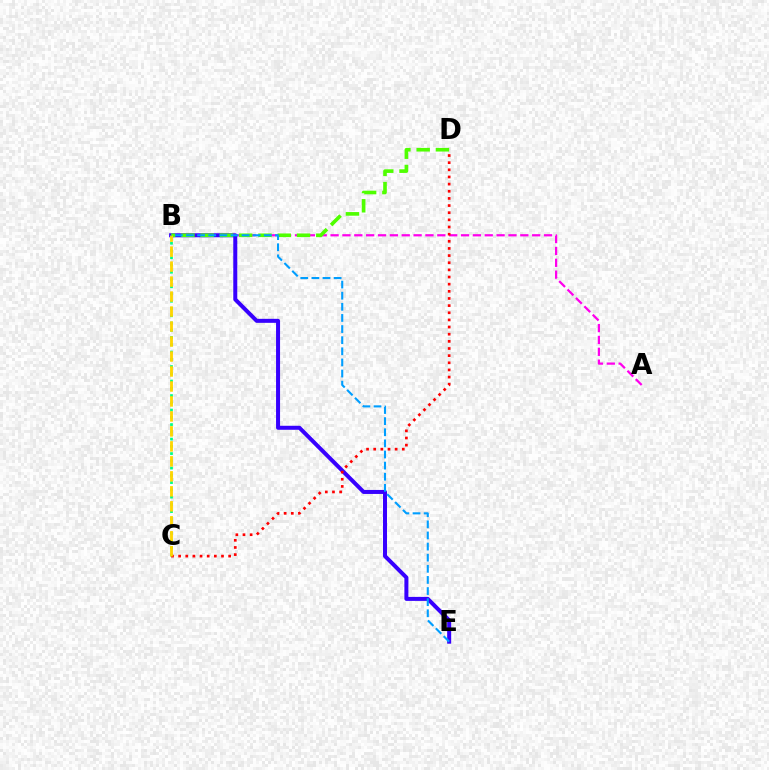{('A', 'B'): [{'color': '#ff00ed', 'line_style': 'dashed', 'thickness': 1.61}], ('B', 'C'): [{'color': '#00ff86', 'line_style': 'dotted', 'thickness': 1.97}, {'color': '#ffd500', 'line_style': 'dashed', 'thickness': 2.04}], ('B', 'E'): [{'color': '#3700ff', 'line_style': 'solid', 'thickness': 2.88}, {'color': '#009eff', 'line_style': 'dashed', 'thickness': 1.51}], ('B', 'D'): [{'color': '#4fff00', 'line_style': 'dashed', 'thickness': 2.62}], ('C', 'D'): [{'color': '#ff0000', 'line_style': 'dotted', 'thickness': 1.94}]}